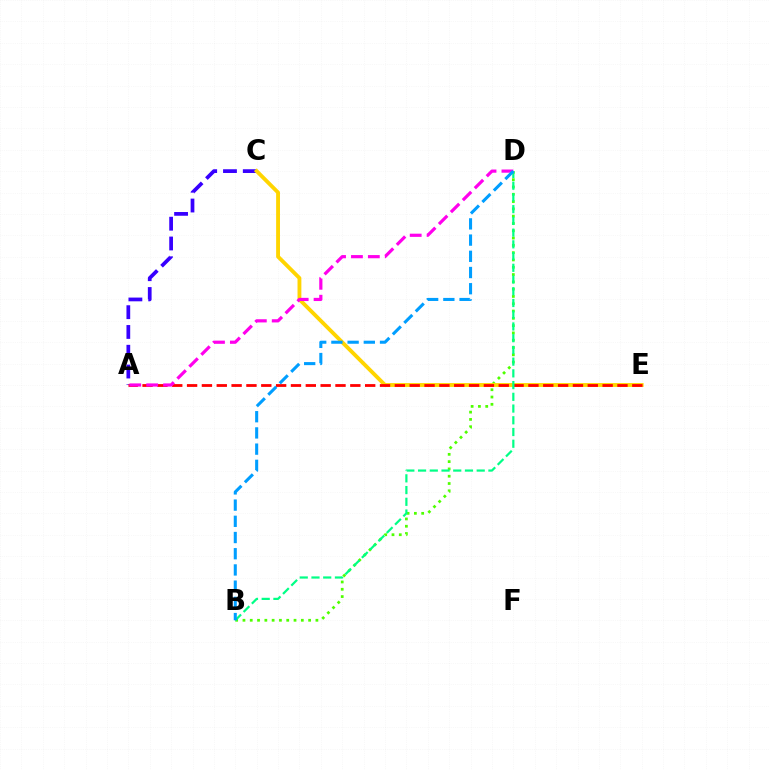{('A', 'C'): [{'color': '#3700ff', 'line_style': 'dashed', 'thickness': 2.69}], ('B', 'D'): [{'color': '#4fff00', 'line_style': 'dotted', 'thickness': 1.98}, {'color': '#00ff86', 'line_style': 'dashed', 'thickness': 1.59}, {'color': '#009eff', 'line_style': 'dashed', 'thickness': 2.2}], ('C', 'E'): [{'color': '#ffd500', 'line_style': 'solid', 'thickness': 2.78}], ('A', 'E'): [{'color': '#ff0000', 'line_style': 'dashed', 'thickness': 2.02}], ('A', 'D'): [{'color': '#ff00ed', 'line_style': 'dashed', 'thickness': 2.3}]}